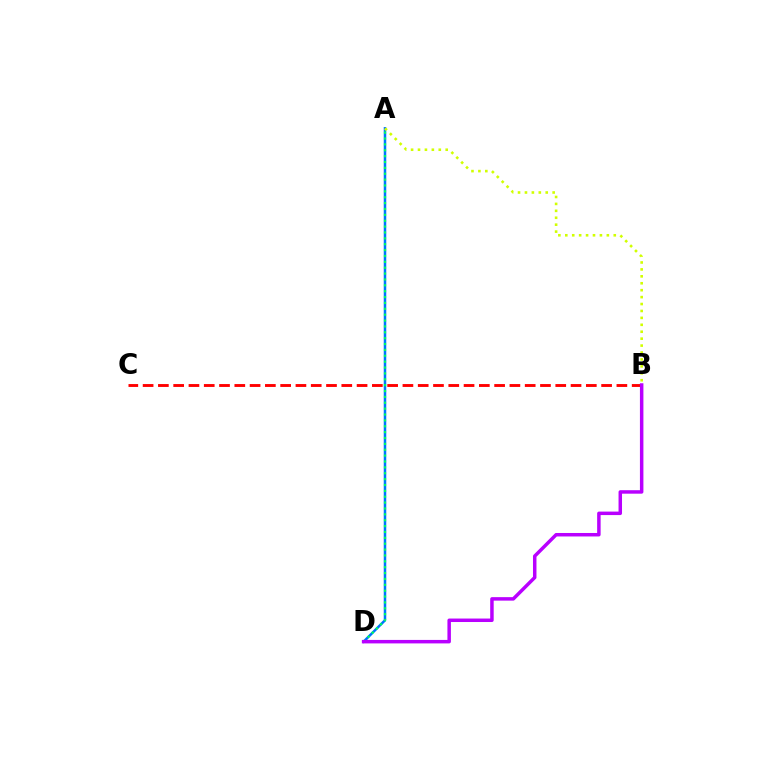{('A', 'D'): [{'color': '#0074ff', 'line_style': 'solid', 'thickness': 1.81}, {'color': '#00ff5c', 'line_style': 'dotted', 'thickness': 1.6}], ('A', 'B'): [{'color': '#d1ff00', 'line_style': 'dotted', 'thickness': 1.88}], ('B', 'C'): [{'color': '#ff0000', 'line_style': 'dashed', 'thickness': 2.08}], ('B', 'D'): [{'color': '#b900ff', 'line_style': 'solid', 'thickness': 2.51}]}